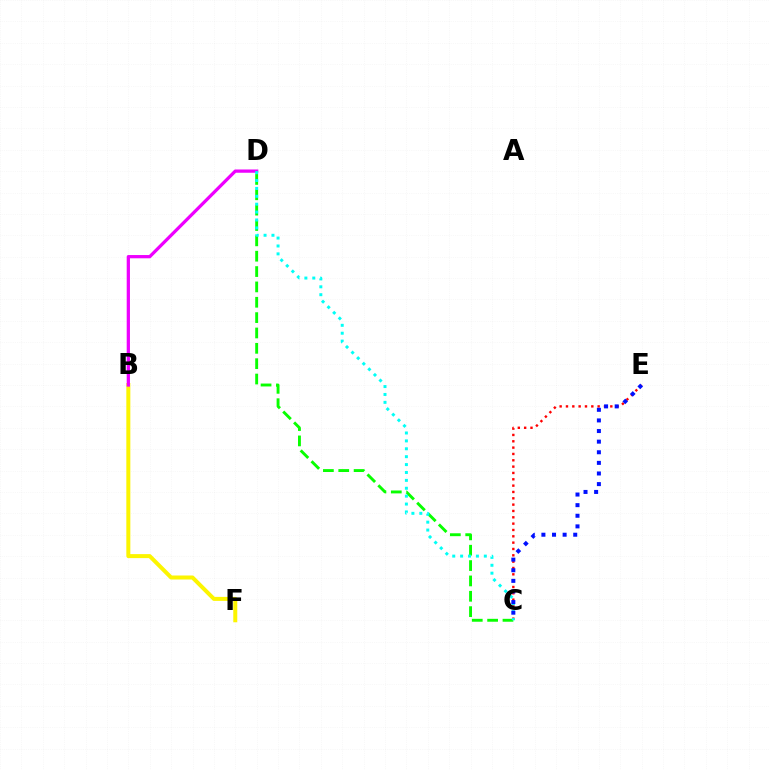{('B', 'F'): [{'color': '#fcf500', 'line_style': 'solid', 'thickness': 2.88}], ('B', 'D'): [{'color': '#ee00ff', 'line_style': 'solid', 'thickness': 2.35}], ('C', 'D'): [{'color': '#08ff00', 'line_style': 'dashed', 'thickness': 2.09}, {'color': '#00fff6', 'line_style': 'dotted', 'thickness': 2.15}], ('C', 'E'): [{'color': '#ff0000', 'line_style': 'dotted', 'thickness': 1.72}, {'color': '#0010ff', 'line_style': 'dotted', 'thickness': 2.88}]}